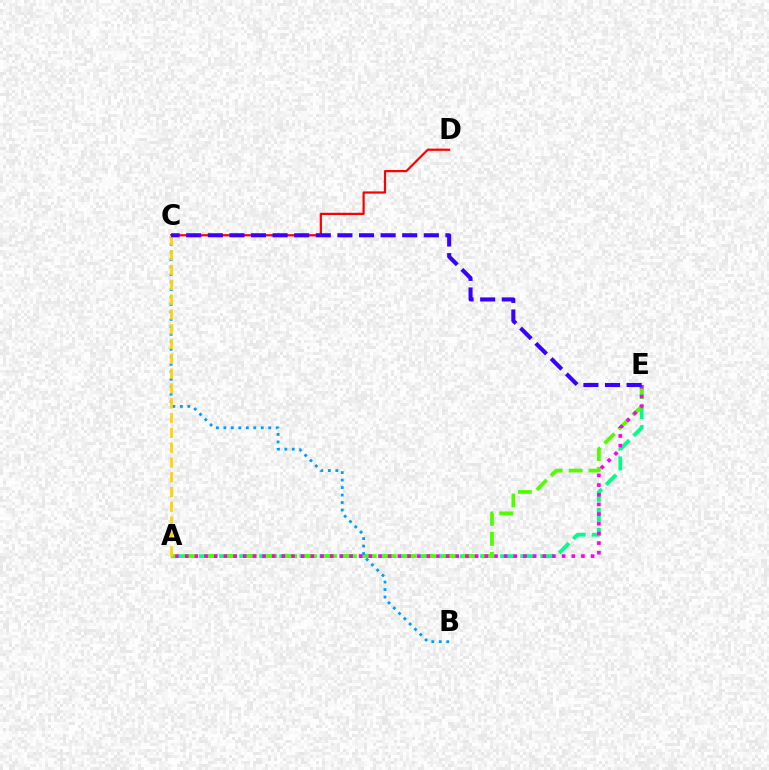{('A', 'E'): [{'color': '#00ff86', 'line_style': 'dashed', 'thickness': 2.73}, {'color': '#4fff00', 'line_style': 'dashed', 'thickness': 2.71}, {'color': '#ff00ed', 'line_style': 'dotted', 'thickness': 2.63}], ('C', 'D'): [{'color': '#ff0000', 'line_style': 'solid', 'thickness': 1.59}], ('B', 'C'): [{'color': '#009eff', 'line_style': 'dotted', 'thickness': 2.03}], ('A', 'C'): [{'color': '#ffd500', 'line_style': 'dashed', 'thickness': 2.01}], ('C', 'E'): [{'color': '#3700ff', 'line_style': 'dashed', 'thickness': 2.93}]}